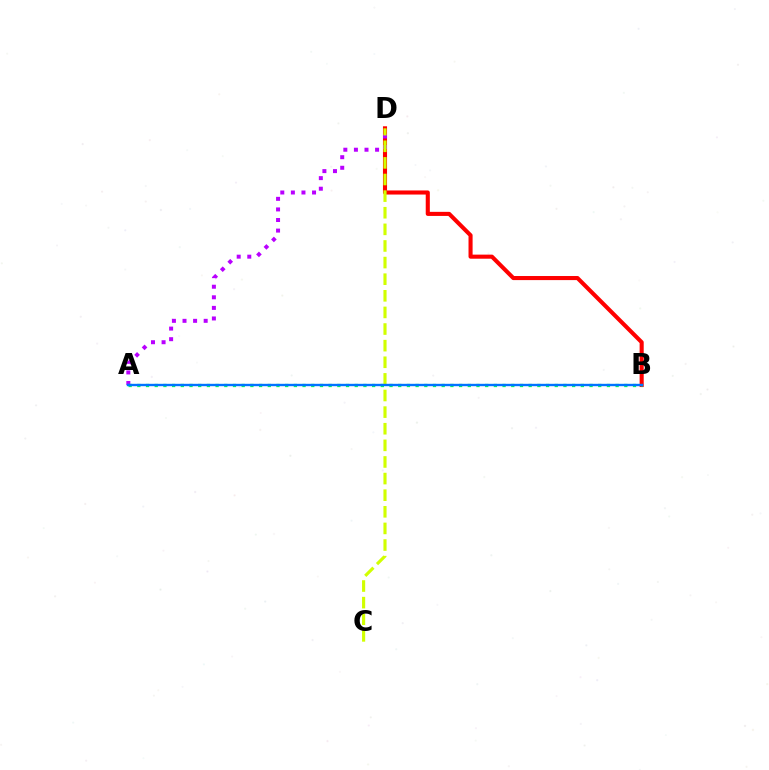{('B', 'D'): [{'color': '#ff0000', 'line_style': 'solid', 'thickness': 2.94}], ('A', 'D'): [{'color': '#b900ff', 'line_style': 'dotted', 'thickness': 2.88}], ('A', 'B'): [{'color': '#00ff5c', 'line_style': 'dotted', 'thickness': 2.36}, {'color': '#0074ff', 'line_style': 'solid', 'thickness': 1.72}], ('C', 'D'): [{'color': '#d1ff00', 'line_style': 'dashed', 'thickness': 2.26}]}